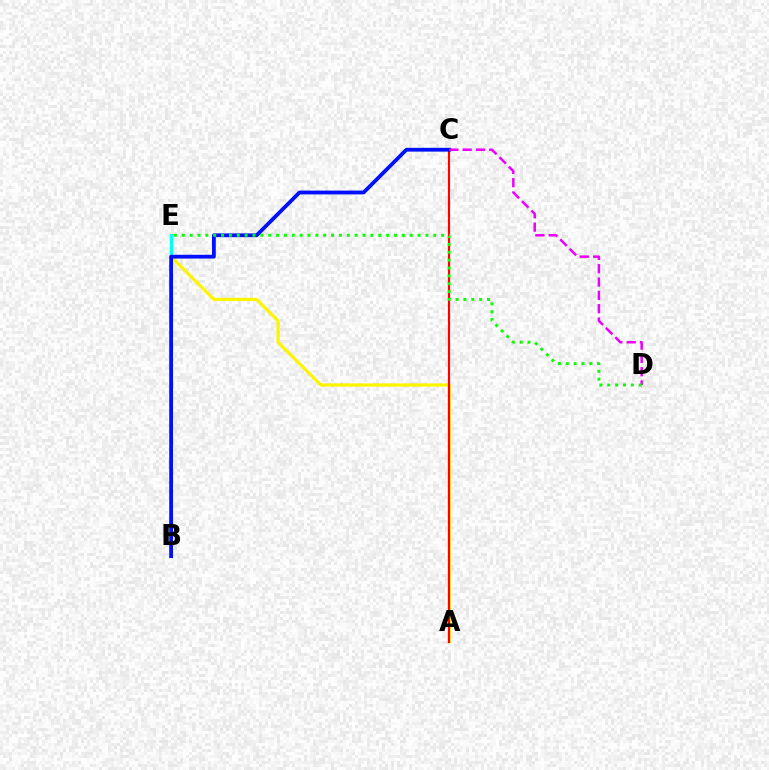{('A', 'E'): [{'color': '#fcf500', 'line_style': 'solid', 'thickness': 2.3}], ('B', 'E'): [{'color': '#00fff6', 'line_style': 'solid', 'thickness': 2.21}], ('A', 'C'): [{'color': '#ff0000', 'line_style': 'solid', 'thickness': 1.56}], ('B', 'C'): [{'color': '#0010ff', 'line_style': 'solid', 'thickness': 2.73}], ('C', 'D'): [{'color': '#ee00ff', 'line_style': 'dashed', 'thickness': 1.81}], ('D', 'E'): [{'color': '#08ff00', 'line_style': 'dotted', 'thickness': 2.14}]}